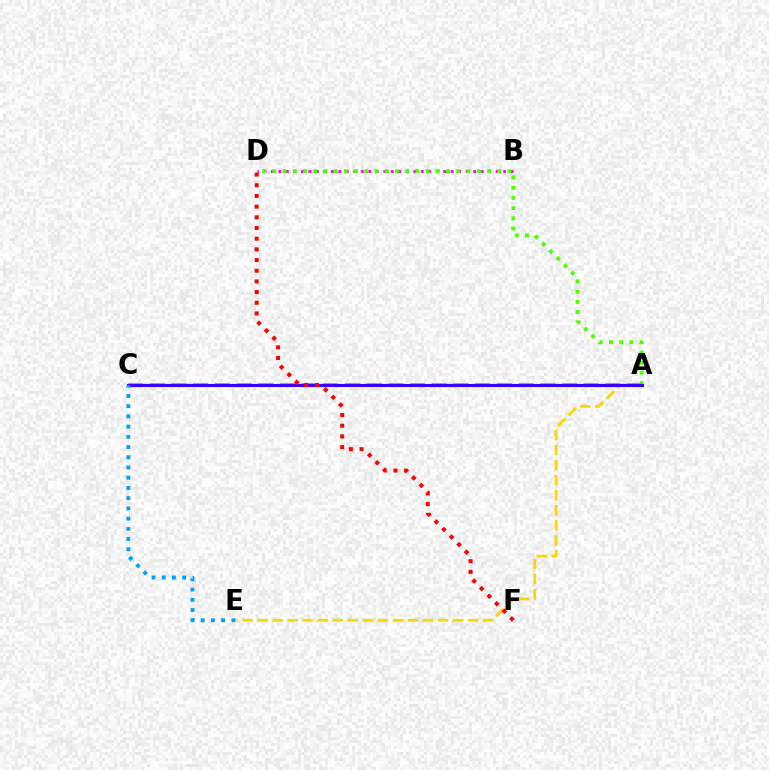{('B', 'D'): [{'color': '#ff00ed', 'line_style': 'dotted', 'thickness': 2.04}], ('A', 'D'): [{'color': '#4fff00', 'line_style': 'dotted', 'thickness': 2.78}], ('A', 'E'): [{'color': '#ffd500', 'line_style': 'dashed', 'thickness': 2.04}], ('A', 'C'): [{'color': '#00ff86', 'line_style': 'dashed', 'thickness': 2.95}, {'color': '#3700ff', 'line_style': 'solid', 'thickness': 2.24}], ('D', 'F'): [{'color': '#ff0000', 'line_style': 'dotted', 'thickness': 2.9}], ('C', 'E'): [{'color': '#009eff', 'line_style': 'dotted', 'thickness': 2.78}]}